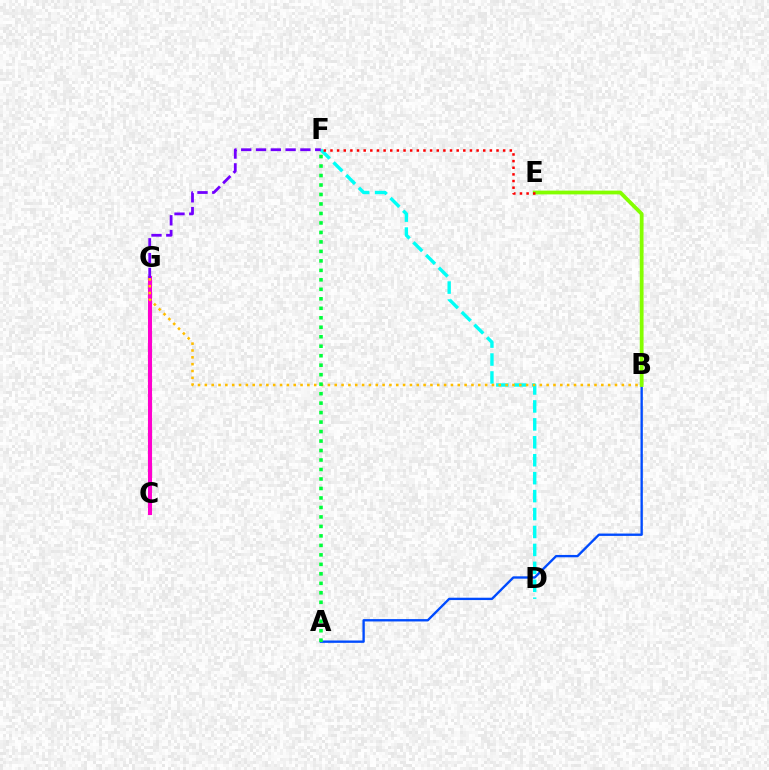{('A', 'B'): [{'color': '#004bff', 'line_style': 'solid', 'thickness': 1.69}], ('B', 'E'): [{'color': '#84ff00', 'line_style': 'solid', 'thickness': 2.72}], ('C', 'G'): [{'color': '#ff00cf', 'line_style': 'solid', 'thickness': 2.94}], ('D', 'F'): [{'color': '#00fff6', 'line_style': 'dashed', 'thickness': 2.44}], ('B', 'G'): [{'color': '#ffbd00', 'line_style': 'dotted', 'thickness': 1.86}], ('A', 'F'): [{'color': '#00ff39', 'line_style': 'dotted', 'thickness': 2.58}], ('E', 'F'): [{'color': '#ff0000', 'line_style': 'dotted', 'thickness': 1.8}], ('F', 'G'): [{'color': '#7200ff', 'line_style': 'dashed', 'thickness': 2.01}]}